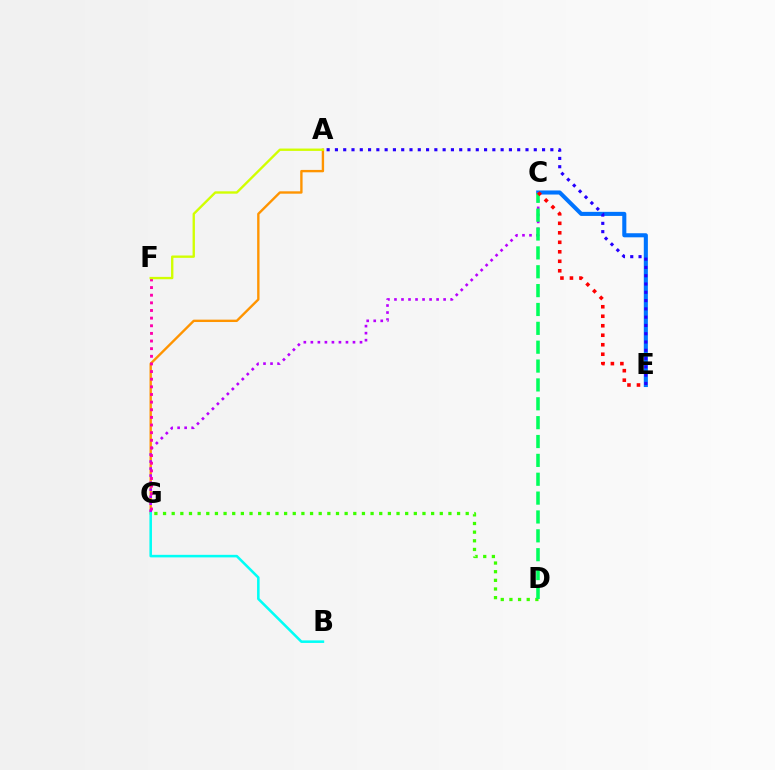{('A', 'G'): [{'color': '#ff9400', 'line_style': 'solid', 'thickness': 1.71}], ('C', 'E'): [{'color': '#0074ff', 'line_style': 'solid', 'thickness': 2.94}, {'color': '#ff0000', 'line_style': 'dotted', 'thickness': 2.58}], ('C', 'G'): [{'color': '#b900ff', 'line_style': 'dotted', 'thickness': 1.91}], ('D', 'G'): [{'color': '#3dff00', 'line_style': 'dotted', 'thickness': 2.35}], ('F', 'G'): [{'color': '#ff00ac', 'line_style': 'dotted', 'thickness': 2.07}], ('C', 'D'): [{'color': '#00ff5c', 'line_style': 'dashed', 'thickness': 2.56}], ('A', 'F'): [{'color': '#d1ff00', 'line_style': 'solid', 'thickness': 1.7}], ('B', 'G'): [{'color': '#00fff6', 'line_style': 'solid', 'thickness': 1.84}], ('A', 'E'): [{'color': '#2500ff', 'line_style': 'dotted', 'thickness': 2.25}]}